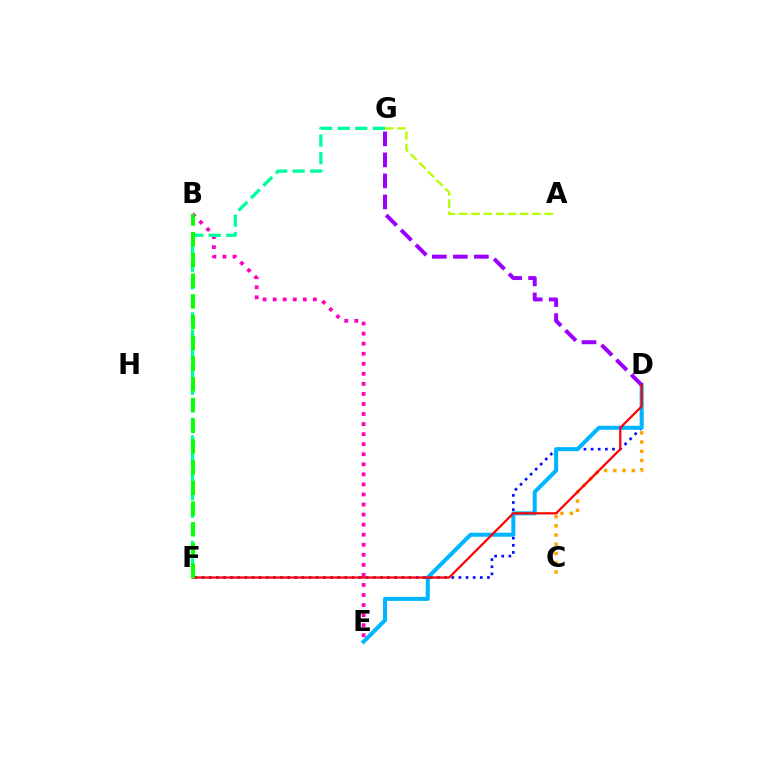{('D', 'F'): [{'color': '#0010ff', 'line_style': 'dotted', 'thickness': 1.94}, {'color': '#ff0000', 'line_style': 'solid', 'thickness': 1.6}], ('B', 'E'): [{'color': '#ff00bd', 'line_style': 'dotted', 'thickness': 2.73}], ('C', 'D'): [{'color': '#ffa500', 'line_style': 'dotted', 'thickness': 2.51}], ('D', 'E'): [{'color': '#00b5ff', 'line_style': 'solid', 'thickness': 2.9}], ('F', 'G'): [{'color': '#00ff9d', 'line_style': 'dashed', 'thickness': 2.39}], ('D', 'G'): [{'color': '#9b00ff', 'line_style': 'dashed', 'thickness': 2.85}], ('A', 'G'): [{'color': '#b3ff00', 'line_style': 'dashed', 'thickness': 1.66}], ('B', 'F'): [{'color': '#08ff00', 'line_style': 'dashed', 'thickness': 2.81}]}